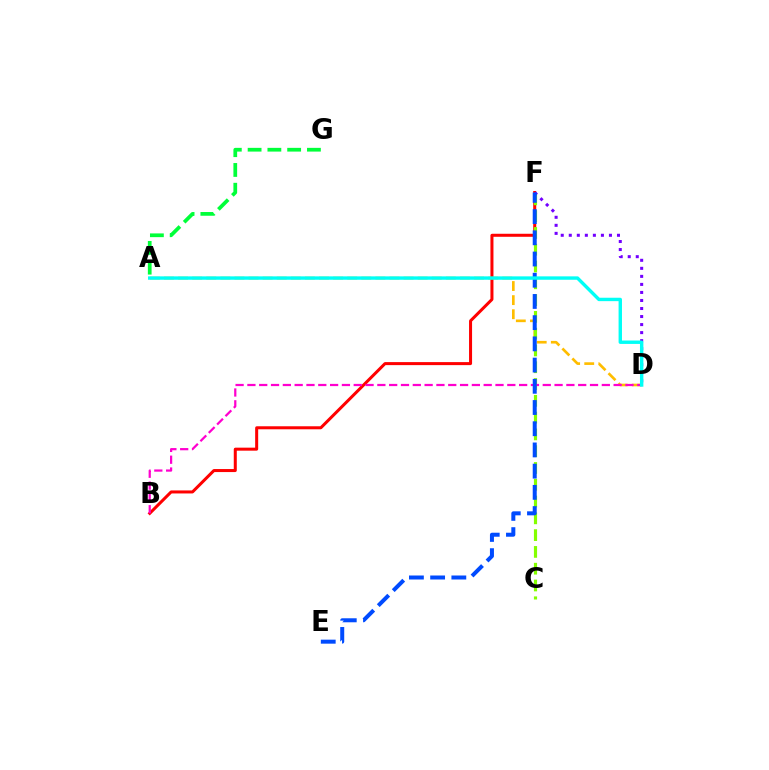{('A', 'G'): [{'color': '#00ff39', 'line_style': 'dashed', 'thickness': 2.69}], ('B', 'F'): [{'color': '#ff0000', 'line_style': 'solid', 'thickness': 2.18}], ('A', 'D'): [{'color': '#ffbd00', 'line_style': 'dashed', 'thickness': 1.91}, {'color': '#00fff6', 'line_style': 'solid', 'thickness': 2.45}], ('C', 'F'): [{'color': '#84ff00', 'line_style': 'dashed', 'thickness': 2.28}], ('B', 'D'): [{'color': '#ff00cf', 'line_style': 'dashed', 'thickness': 1.6}], ('D', 'F'): [{'color': '#7200ff', 'line_style': 'dotted', 'thickness': 2.18}], ('E', 'F'): [{'color': '#004bff', 'line_style': 'dashed', 'thickness': 2.88}]}